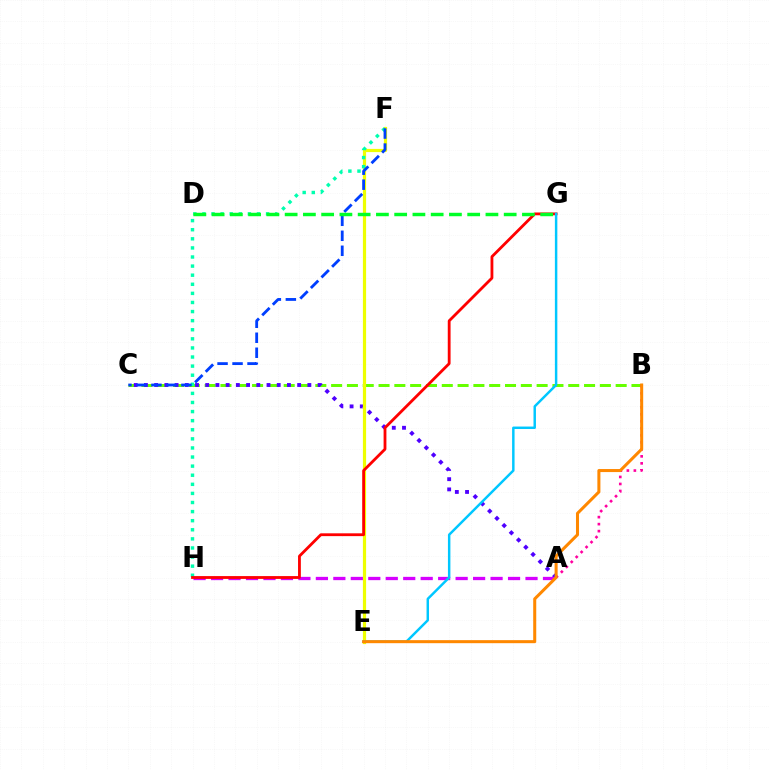{('B', 'C'): [{'color': '#66ff00', 'line_style': 'dashed', 'thickness': 2.15}], ('A', 'B'): [{'color': '#ff00a0', 'line_style': 'dotted', 'thickness': 1.9}], ('A', 'C'): [{'color': '#4f00ff', 'line_style': 'dotted', 'thickness': 2.78}], ('E', 'F'): [{'color': '#eeff00', 'line_style': 'solid', 'thickness': 2.31}], ('A', 'H'): [{'color': '#d600ff', 'line_style': 'dashed', 'thickness': 2.37}], ('F', 'H'): [{'color': '#00ffaf', 'line_style': 'dotted', 'thickness': 2.47}], ('C', 'F'): [{'color': '#003fff', 'line_style': 'dashed', 'thickness': 2.04}], ('G', 'H'): [{'color': '#ff0000', 'line_style': 'solid', 'thickness': 2.03}], ('D', 'G'): [{'color': '#00ff27', 'line_style': 'dashed', 'thickness': 2.48}], ('E', 'G'): [{'color': '#00c7ff', 'line_style': 'solid', 'thickness': 1.77}], ('B', 'E'): [{'color': '#ff8800', 'line_style': 'solid', 'thickness': 2.19}]}